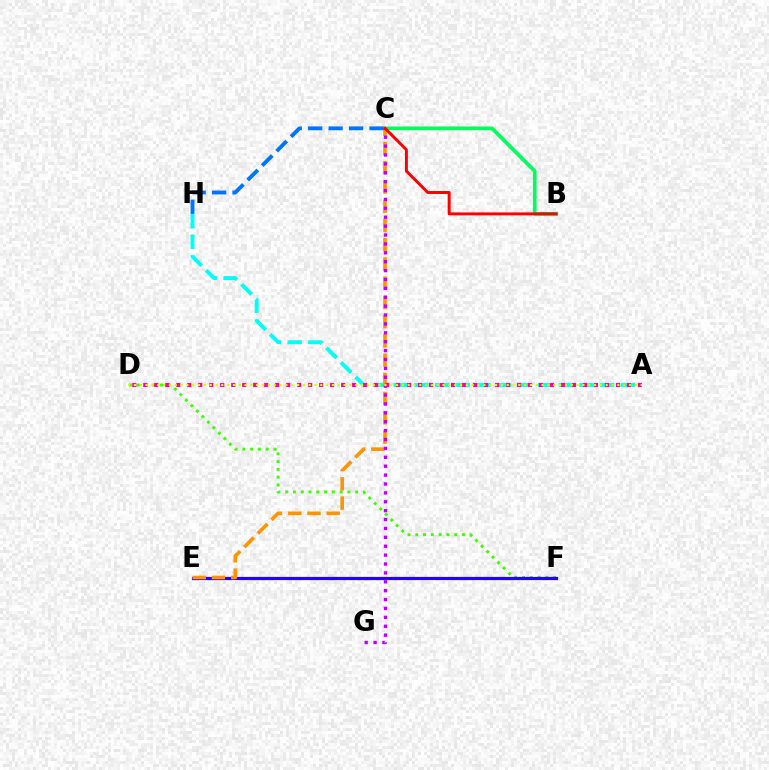{('D', 'F'): [{'color': '#3dff00', 'line_style': 'dotted', 'thickness': 2.11}], ('B', 'C'): [{'color': '#00ff5c', 'line_style': 'solid', 'thickness': 2.67}, {'color': '#ff0000', 'line_style': 'solid', 'thickness': 2.13}], ('A', 'H'): [{'color': '#00fff6', 'line_style': 'dashed', 'thickness': 2.8}], ('E', 'F'): [{'color': '#2500ff', 'line_style': 'solid', 'thickness': 2.3}], ('C', 'E'): [{'color': '#ff9400', 'line_style': 'dashed', 'thickness': 2.61}], ('C', 'G'): [{'color': '#b900ff', 'line_style': 'dotted', 'thickness': 2.42}], ('A', 'D'): [{'color': '#ff00ac', 'line_style': 'dotted', 'thickness': 2.99}, {'color': '#d1ff00', 'line_style': 'dotted', 'thickness': 1.58}], ('C', 'H'): [{'color': '#0074ff', 'line_style': 'dashed', 'thickness': 2.78}]}